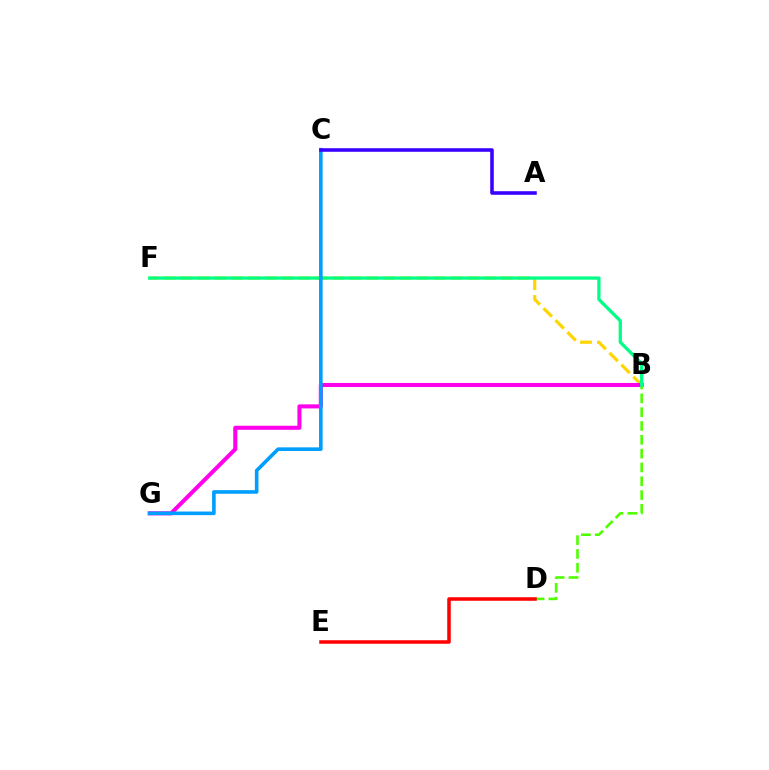{('B', 'F'): [{'color': '#ffd500', 'line_style': 'dashed', 'thickness': 2.29}, {'color': '#00ff86', 'line_style': 'solid', 'thickness': 2.36}], ('B', 'G'): [{'color': '#ff00ed', 'line_style': 'solid', 'thickness': 2.92}], ('B', 'D'): [{'color': '#4fff00', 'line_style': 'dashed', 'thickness': 1.88}], ('D', 'E'): [{'color': '#ff0000', 'line_style': 'solid', 'thickness': 2.54}], ('C', 'G'): [{'color': '#009eff', 'line_style': 'solid', 'thickness': 2.6}], ('A', 'C'): [{'color': '#3700ff', 'line_style': 'solid', 'thickness': 2.57}]}